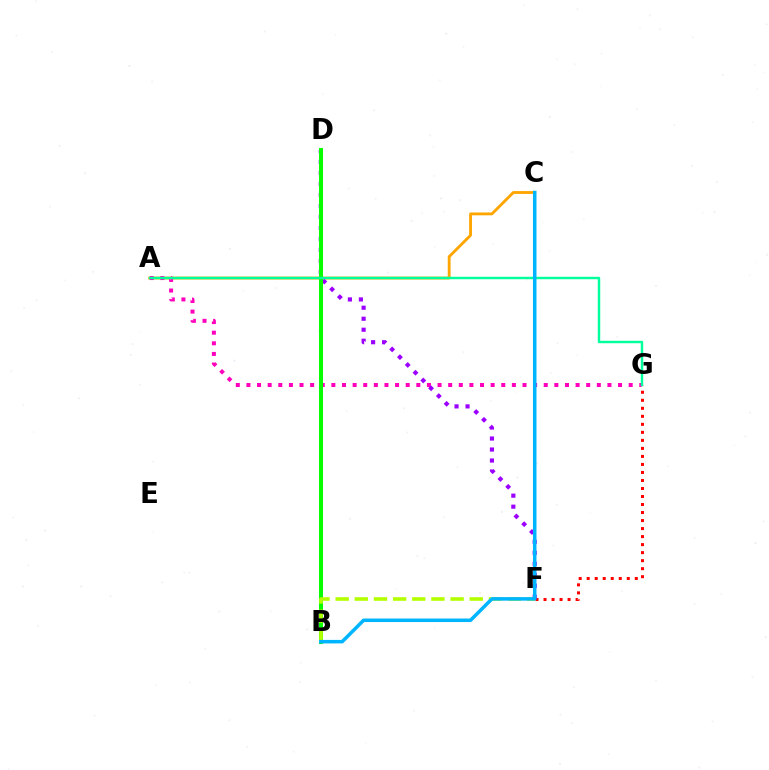{('F', 'G'): [{'color': '#ff0000', 'line_style': 'dotted', 'thickness': 2.18}], ('A', 'C'): [{'color': '#ffa500', 'line_style': 'solid', 'thickness': 2.04}], ('B', 'D'): [{'color': '#0010ff', 'line_style': 'solid', 'thickness': 1.87}, {'color': '#08ff00', 'line_style': 'solid', 'thickness': 2.9}], ('A', 'G'): [{'color': '#ff00bd', 'line_style': 'dotted', 'thickness': 2.88}, {'color': '#00ff9d', 'line_style': 'solid', 'thickness': 1.76}], ('D', 'F'): [{'color': '#9b00ff', 'line_style': 'dotted', 'thickness': 2.99}], ('B', 'F'): [{'color': '#b3ff00', 'line_style': 'dashed', 'thickness': 2.6}], ('B', 'C'): [{'color': '#00b5ff', 'line_style': 'solid', 'thickness': 2.54}]}